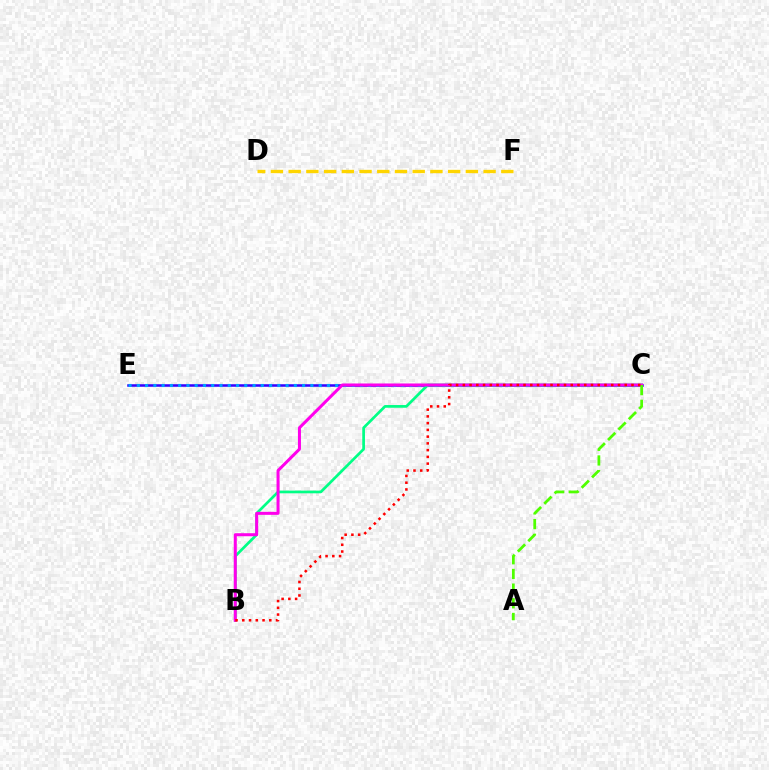{('C', 'E'): [{'color': '#3700ff', 'line_style': 'solid', 'thickness': 1.84}, {'color': '#009eff', 'line_style': 'dotted', 'thickness': 2.25}], ('B', 'C'): [{'color': '#00ff86', 'line_style': 'solid', 'thickness': 1.95}, {'color': '#ff00ed', 'line_style': 'solid', 'thickness': 2.18}, {'color': '#ff0000', 'line_style': 'dotted', 'thickness': 1.83}], ('D', 'F'): [{'color': '#ffd500', 'line_style': 'dashed', 'thickness': 2.41}], ('A', 'C'): [{'color': '#4fff00', 'line_style': 'dashed', 'thickness': 1.99}]}